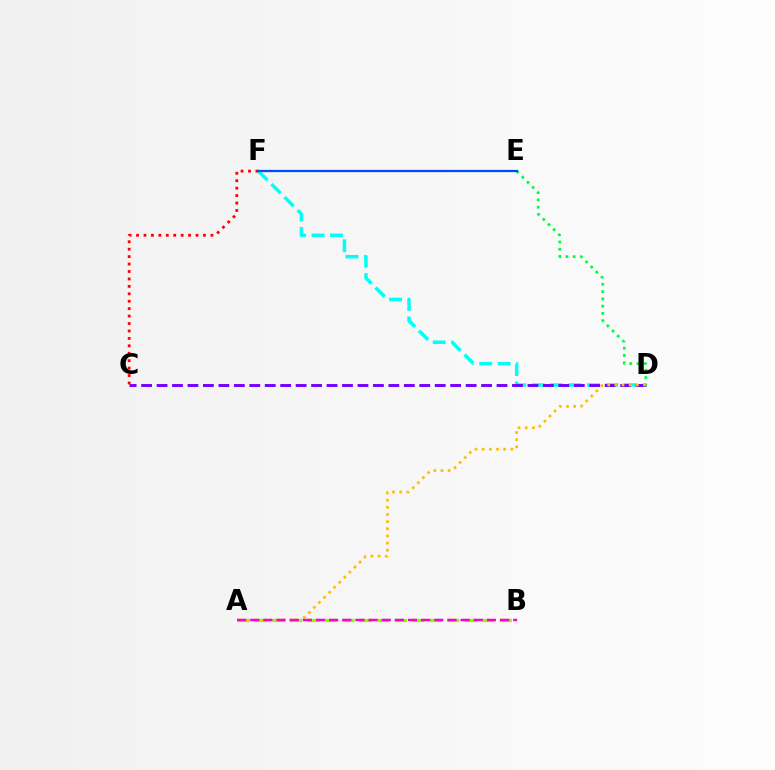{('D', 'F'): [{'color': '#00fff6', 'line_style': 'dashed', 'thickness': 2.51}], ('C', 'D'): [{'color': '#7200ff', 'line_style': 'dashed', 'thickness': 2.1}], ('A', 'B'): [{'color': '#84ff00', 'line_style': 'dashed', 'thickness': 2.37}, {'color': '#ff00cf', 'line_style': 'dashed', 'thickness': 1.79}], ('D', 'E'): [{'color': '#00ff39', 'line_style': 'dotted', 'thickness': 1.98}], ('A', 'D'): [{'color': '#ffbd00', 'line_style': 'dotted', 'thickness': 1.94}], ('C', 'F'): [{'color': '#ff0000', 'line_style': 'dotted', 'thickness': 2.02}], ('E', 'F'): [{'color': '#004bff', 'line_style': 'solid', 'thickness': 1.63}]}